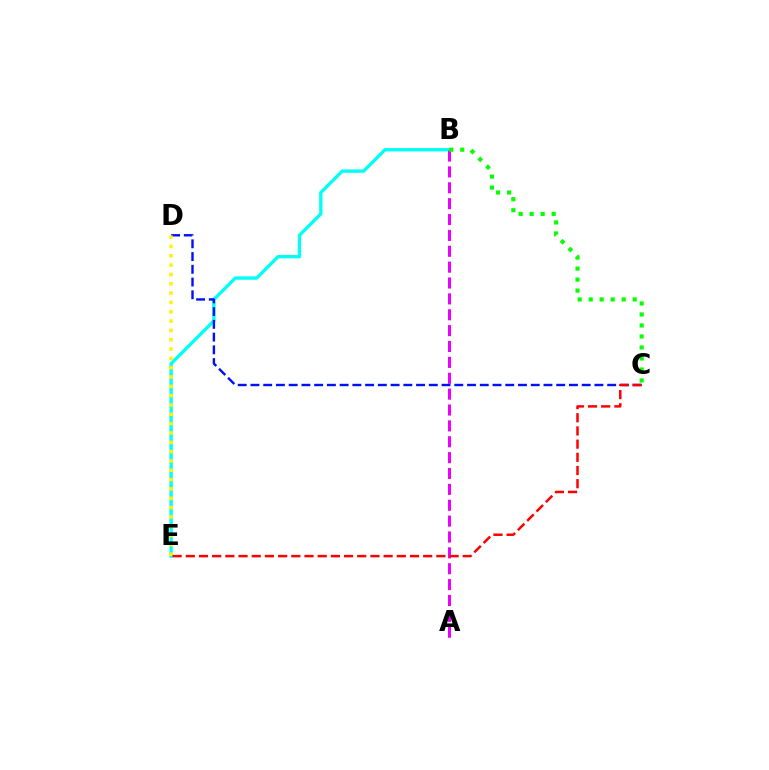{('B', 'E'): [{'color': '#00fff6', 'line_style': 'solid', 'thickness': 2.41}], ('A', 'B'): [{'color': '#ee00ff', 'line_style': 'dashed', 'thickness': 2.16}], ('C', 'D'): [{'color': '#0010ff', 'line_style': 'dashed', 'thickness': 1.73}], ('B', 'C'): [{'color': '#08ff00', 'line_style': 'dotted', 'thickness': 2.99}], ('D', 'E'): [{'color': '#fcf500', 'line_style': 'dotted', 'thickness': 2.53}], ('C', 'E'): [{'color': '#ff0000', 'line_style': 'dashed', 'thickness': 1.79}]}